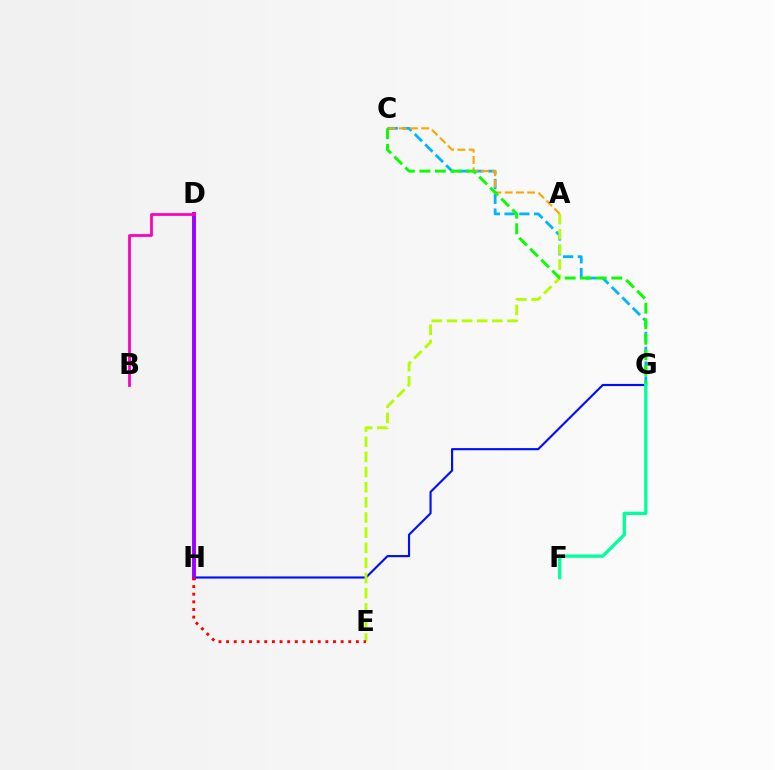{('G', 'H'): [{'color': '#0010ff', 'line_style': 'solid', 'thickness': 1.55}], ('D', 'H'): [{'color': '#9b00ff', 'line_style': 'solid', 'thickness': 2.79}], ('C', 'G'): [{'color': '#00b5ff', 'line_style': 'dashed', 'thickness': 2.01}, {'color': '#08ff00', 'line_style': 'dashed', 'thickness': 2.11}], ('A', 'E'): [{'color': '#b3ff00', 'line_style': 'dashed', 'thickness': 2.06}], ('B', 'D'): [{'color': '#ff00bd', 'line_style': 'solid', 'thickness': 2.0}], ('E', 'H'): [{'color': '#ff0000', 'line_style': 'dotted', 'thickness': 2.07}], ('A', 'C'): [{'color': '#ffa500', 'line_style': 'dashed', 'thickness': 1.53}], ('F', 'G'): [{'color': '#00ff9d', 'line_style': 'solid', 'thickness': 2.37}]}